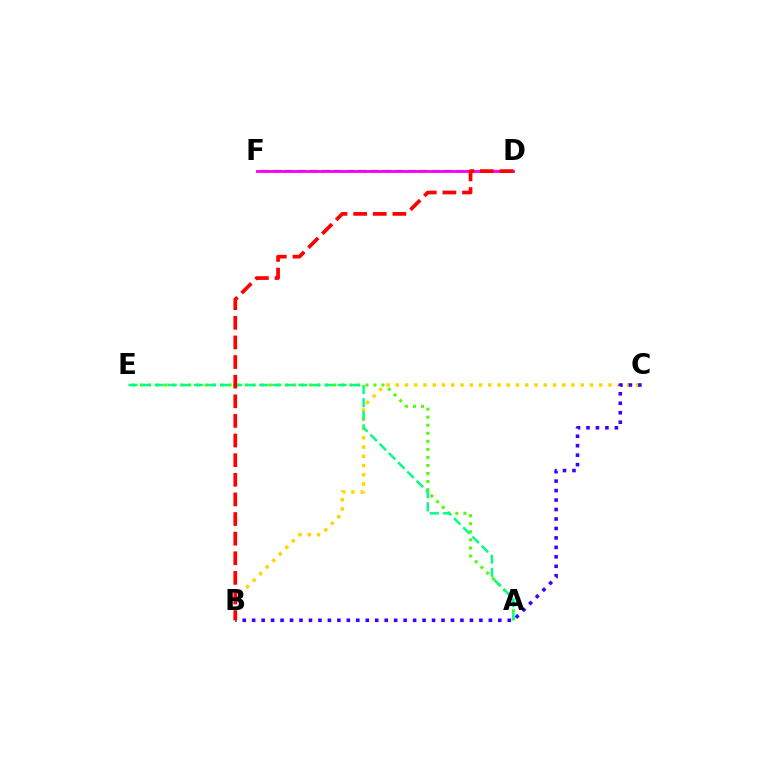{('D', 'F'): [{'color': '#009eff', 'line_style': 'dashed', 'thickness': 1.66}, {'color': '#ff00ed', 'line_style': 'solid', 'thickness': 2.06}], ('A', 'E'): [{'color': '#4fff00', 'line_style': 'dotted', 'thickness': 2.19}, {'color': '#00ff86', 'line_style': 'dashed', 'thickness': 1.78}], ('B', 'C'): [{'color': '#ffd500', 'line_style': 'dotted', 'thickness': 2.51}, {'color': '#3700ff', 'line_style': 'dotted', 'thickness': 2.57}], ('B', 'D'): [{'color': '#ff0000', 'line_style': 'dashed', 'thickness': 2.67}]}